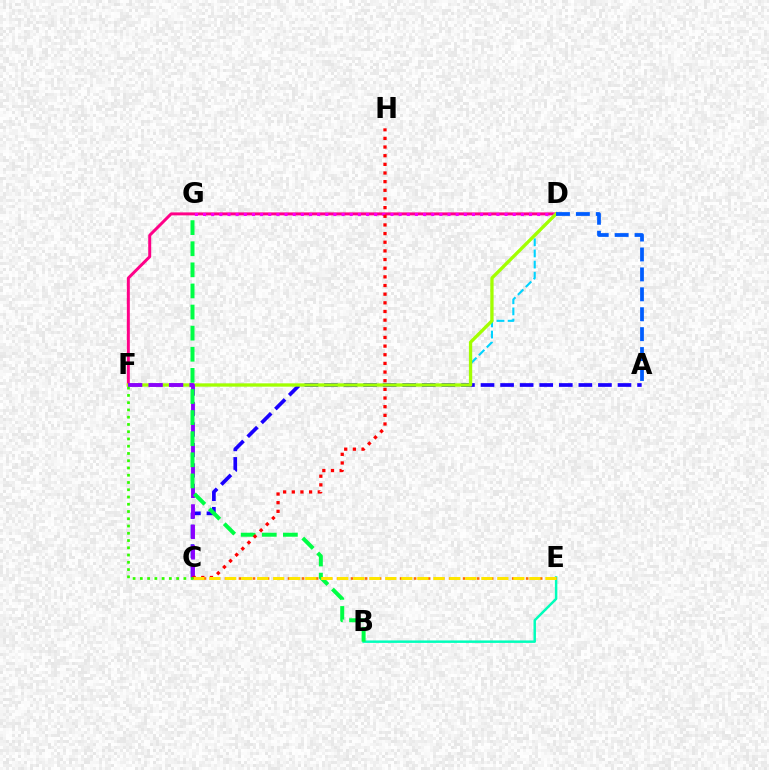{('B', 'E'): [{'color': '#00ffbb', 'line_style': 'solid', 'thickness': 1.78}], ('A', 'C'): [{'color': '#1900ff', 'line_style': 'dashed', 'thickness': 2.66}], ('D', 'F'): [{'color': '#ff0088', 'line_style': 'solid', 'thickness': 2.14}, {'color': '#00d3ff', 'line_style': 'dashed', 'thickness': 1.51}, {'color': '#a2ff00', 'line_style': 'solid', 'thickness': 2.39}], ('D', 'G'): [{'color': '#fa00f9', 'line_style': 'dotted', 'thickness': 2.21}], ('C', 'F'): [{'color': '#8a00ff', 'line_style': 'dashed', 'thickness': 2.78}, {'color': '#31ff00', 'line_style': 'dotted', 'thickness': 1.97}], ('B', 'G'): [{'color': '#00ff45', 'line_style': 'dashed', 'thickness': 2.87}], ('C', 'H'): [{'color': '#ff0000', 'line_style': 'dotted', 'thickness': 2.35}], ('C', 'E'): [{'color': '#ff7000', 'line_style': 'dotted', 'thickness': 1.9}, {'color': '#ffe600', 'line_style': 'dashed', 'thickness': 2.18}], ('A', 'D'): [{'color': '#005dff', 'line_style': 'dashed', 'thickness': 2.71}]}